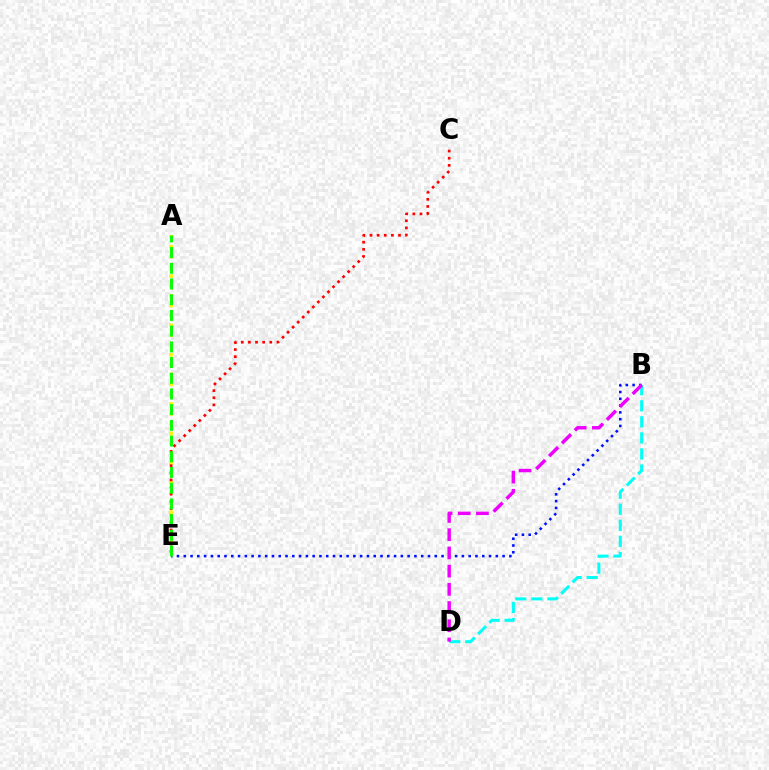{('A', 'E'): [{'color': '#fcf500', 'line_style': 'dotted', 'thickness': 2.67}, {'color': '#08ff00', 'line_style': 'dashed', 'thickness': 2.13}], ('B', 'E'): [{'color': '#0010ff', 'line_style': 'dotted', 'thickness': 1.84}], ('C', 'E'): [{'color': '#ff0000', 'line_style': 'dotted', 'thickness': 1.94}], ('B', 'D'): [{'color': '#00fff6', 'line_style': 'dashed', 'thickness': 2.18}, {'color': '#ee00ff', 'line_style': 'dashed', 'thickness': 2.47}]}